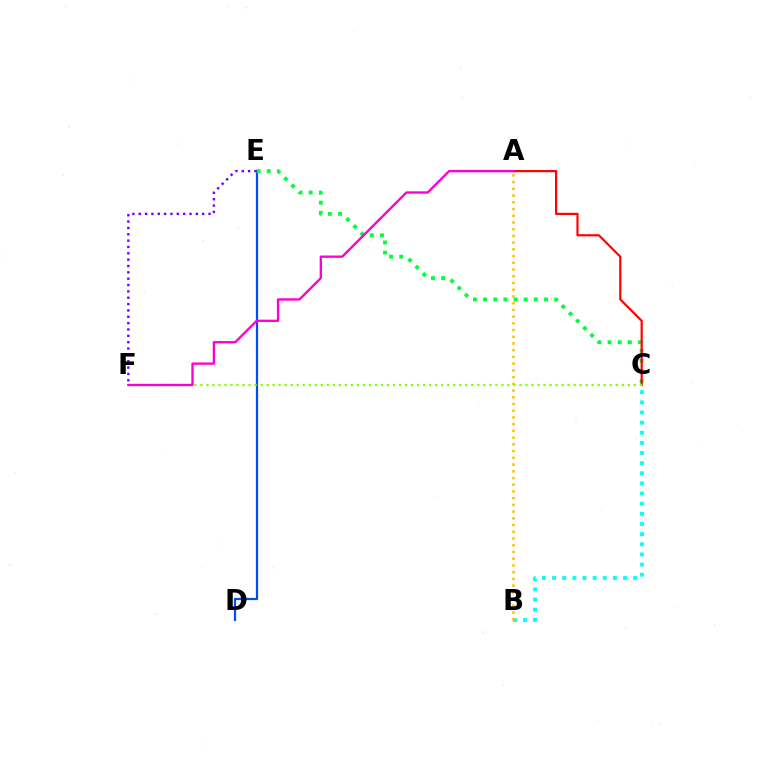{('D', 'E'): [{'color': '#004bff', 'line_style': 'solid', 'thickness': 1.59}], ('C', 'E'): [{'color': '#00ff39', 'line_style': 'dotted', 'thickness': 2.76}], ('E', 'F'): [{'color': '#7200ff', 'line_style': 'dotted', 'thickness': 1.72}], ('B', 'C'): [{'color': '#00fff6', 'line_style': 'dotted', 'thickness': 2.76}], ('A', 'C'): [{'color': '#ff0000', 'line_style': 'solid', 'thickness': 1.56}], ('A', 'B'): [{'color': '#ffbd00', 'line_style': 'dotted', 'thickness': 1.83}], ('C', 'F'): [{'color': '#84ff00', 'line_style': 'dotted', 'thickness': 1.64}], ('A', 'F'): [{'color': '#ff00cf', 'line_style': 'solid', 'thickness': 1.69}]}